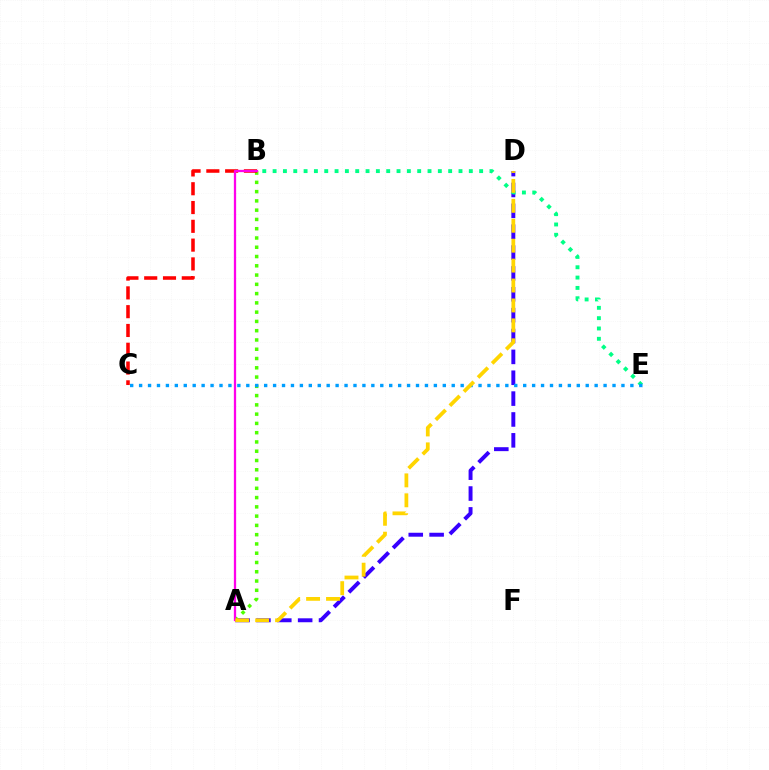{('A', 'D'): [{'color': '#3700ff', 'line_style': 'dashed', 'thickness': 2.83}, {'color': '#ffd500', 'line_style': 'dashed', 'thickness': 2.71}], ('A', 'B'): [{'color': '#4fff00', 'line_style': 'dotted', 'thickness': 2.52}, {'color': '#ff00ed', 'line_style': 'solid', 'thickness': 1.64}], ('B', 'C'): [{'color': '#ff0000', 'line_style': 'dashed', 'thickness': 2.55}], ('B', 'E'): [{'color': '#00ff86', 'line_style': 'dotted', 'thickness': 2.81}], ('C', 'E'): [{'color': '#009eff', 'line_style': 'dotted', 'thickness': 2.43}]}